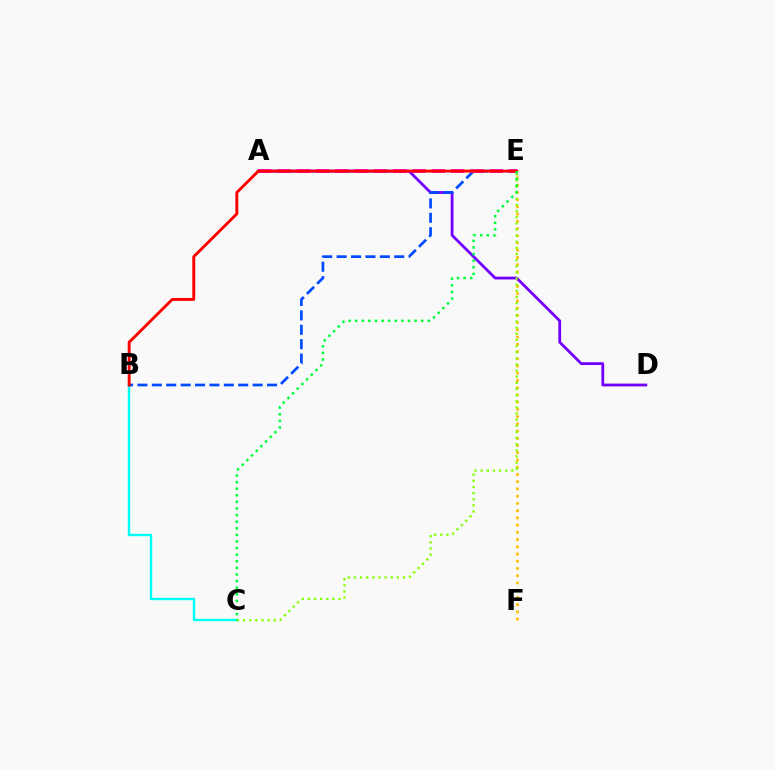{('E', 'F'): [{'color': '#ffbd00', 'line_style': 'dotted', 'thickness': 1.97}], ('B', 'C'): [{'color': '#00fff6', 'line_style': 'solid', 'thickness': 1.75}], ('A', 'D'): [{'color': '#7200ff', 'line_style': 'solid', 'thickness': 2.01}], ('B', 'E'): [{'color': '#004bff', 'line_style': 'dashed', 'thickness': 1.96}, {'color': '#ff0000', 'line_style': 'solid', 'thickness': 2.09}], ('A', 'E'): [{'color': '#ff00cf', 'line_style': 'dashed', 'thickness': 2.62}], ('C', 'E'): [{'color': '#84ff00', 'line_style': 'dotted', 'thickness': 1.67}, {'color': '#00ff39', 'line_style': 'dotted', 'thickness': 1.79}]}